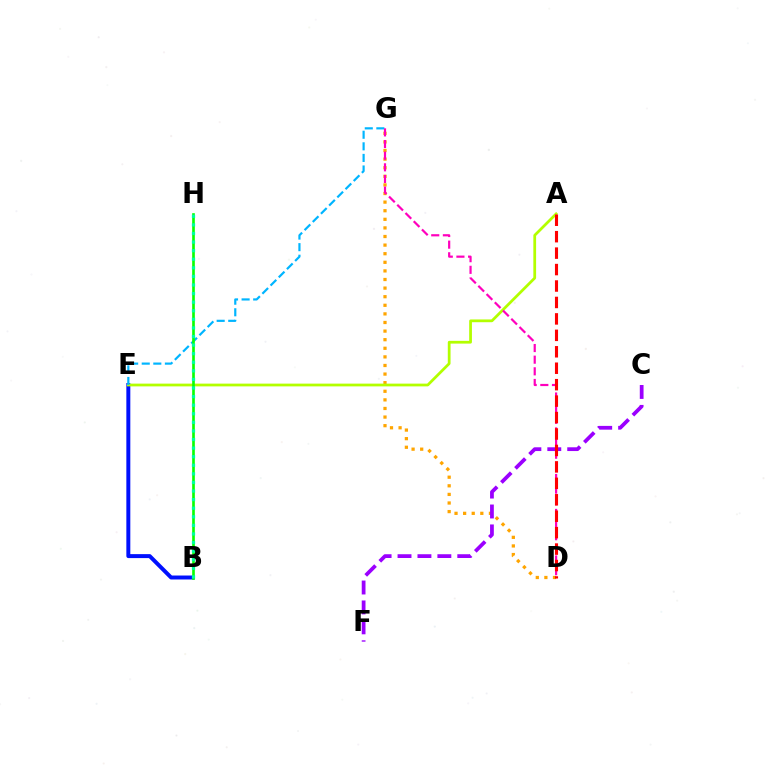{('B', 'E'): [{'color': '#0010ff', 'line_style': 'solid', 'thickness': 2.86}], ('D', 'G'): [{'color': '#ffa500', 'line_style': 'dotted', 'thickness': 2.34}, {'color': '#ff00bd', 'line_style': 'dashed', 'thickness': 1.58}], ('A', 'E'): [{'color': '#b3ff00', 'line_style': 'solid', 'thickness': 1.99}], ('E', 'G'): [{'color': '#00b5ff', 'line_style': 'dashed', 'thickness': 1.57}], ('C', 'F'): [{'color': '#9b00ff', 'line_style': 'dashed', 'thickness': 2.71}], ('B', 'H'): [{'color': '#08ff00', 'line_style': 'solid', 'thickness': 1.91}, {'color': '#00ff9d', 'line_style': 'dotted', 'thickness': 2.33}], ('A', 'D'): [{'color': '#ff0000', 'line_style': 'dashed', 'thickness': 2.23}]}